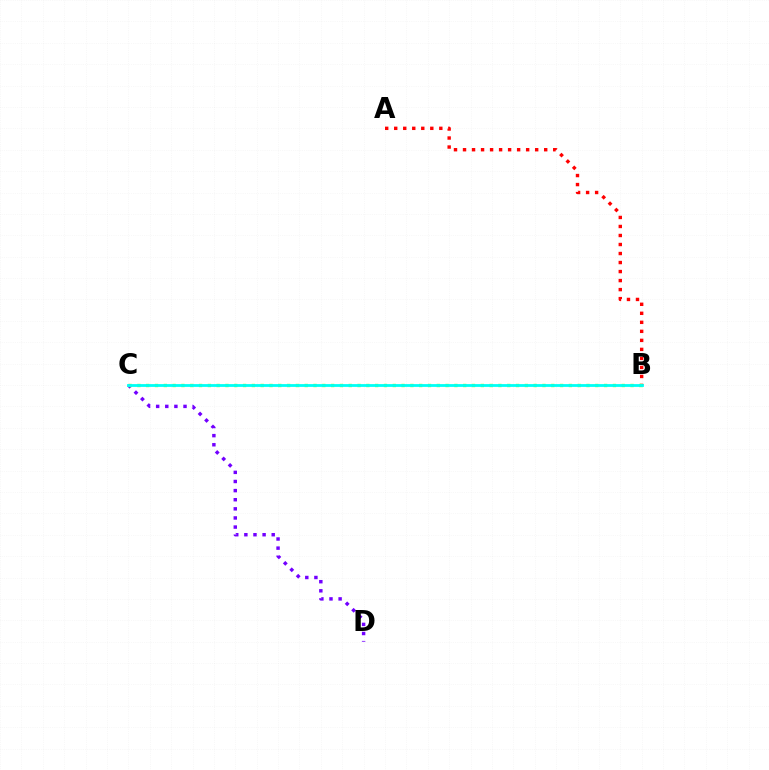{('A', 'B'): [{'color': '#ff0000', 'line_style': 'dotted', 'thickness': 2.45}], ('C', 'D'): [{'color': '#7200ff', 'line_style': 'dotted', 'thickness': 2.48}], ('B', 'C'): [{'color': '#84ff00', 'line_style': 'dotted', 'thickness': 2.39}, {'color': '#00fff6', 'line_style': 'solid', 'thickness': 2.02}]}